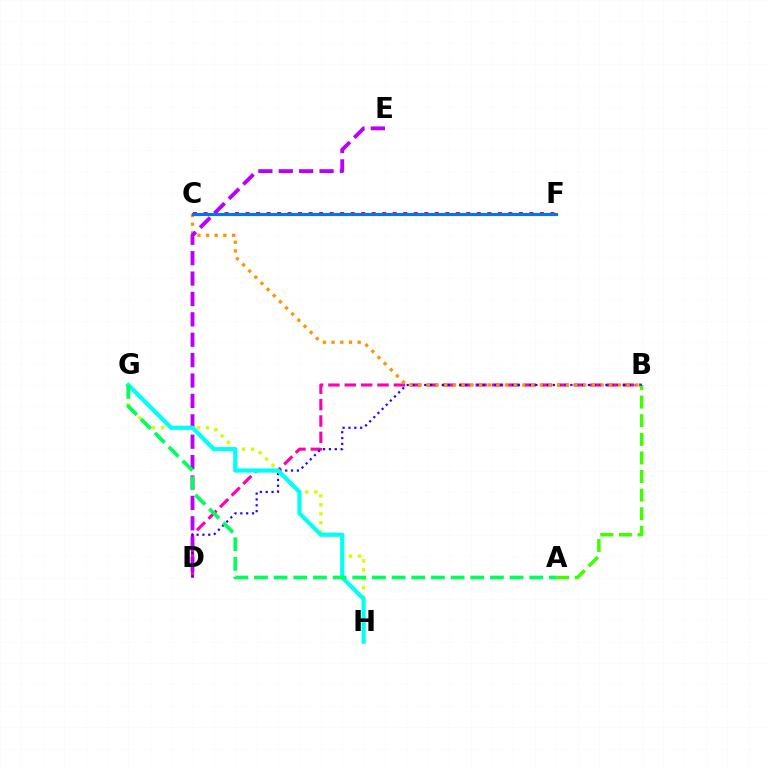{('B', 'D'): [{'color': '#ff00ac', 'line_style': 'dashed', 'thickness': 2.22}, {'color': '#2500ff', 'line_style': 'dotted', 'thickness': 1.59}], ('A', 'B'): [{'color': '#3dff00', 'line_style': 'dashed', 'thickness': 2.53}], ('G', 'H'): [{'color': '#d1ff00', 'line_style': 'dotted', 'thickness': 2.44}, {'color': '#00fff6', 'line_style': 'solid', 'thickness': 3.0}], ('C', 'F'): [{'color': '#ff0000', 'line_style': 'dotted', 'thickness': 2.86}, {'color': '#0074ff', 'line_style': 'solid', 'thickness': 2.25}], ('B', 'C'): [{'color': '#ff9400', 'line_style': 'dotted', 'thickness': 2.36}], ('D', 'E'): [{'color': '#b900ff', 'line_style': 'dashed', 'thickness': 2.77}], ('A', 'G'): [{'color': '#00ff5c', 'line_style': 'dashed', 'thickness': 2.67}]}